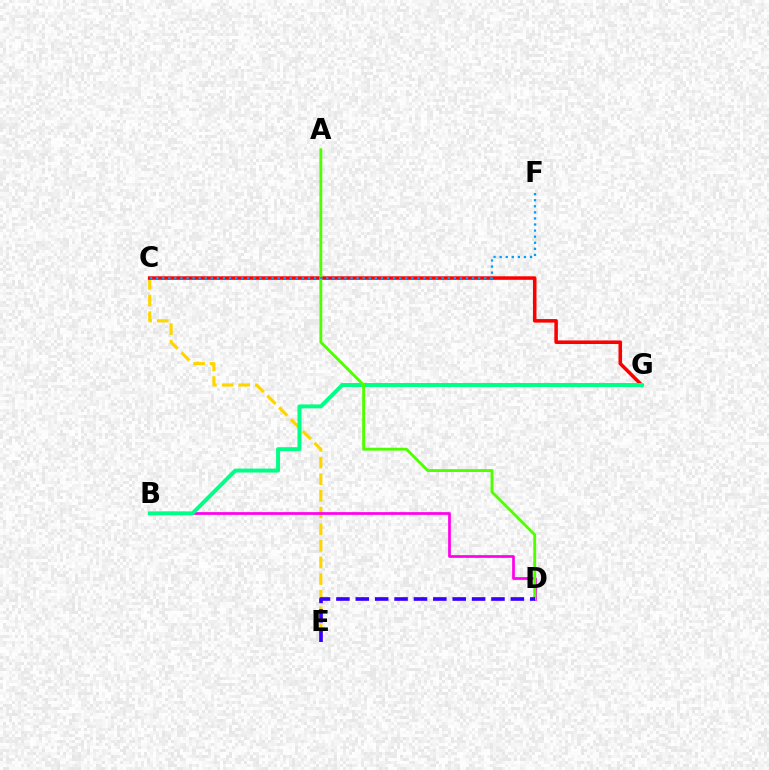{('C', 'E'): [{'color': '#ffd500', 'line_style': 'dashed', 'thickness': 2.26}], ('C', 'G'): [{'color': '#ff0000', 'line_style': 'solid', 'thickness': 2.55}], ('B', 'D'): [{'color': '#ff00ed', 'line_style': 'solid', 'thickness': 1.96}], ('B', 'G'): [{'color': '#00ff86', 'line_style': 'solid', 'thickness': 2.84}], ('A', 'D'): [{'color': '#4fff00', 'line_style': 'solid', 'thickness': 2.05}], ('D', 'E'): [{'color': '#3700ff', 'line_style': 'dashed', 'thickness': 2.63}], ('C', 'F'): [{'color': '#009eff', 'line_style': 'dotted', 'thickness': 1.65}]}